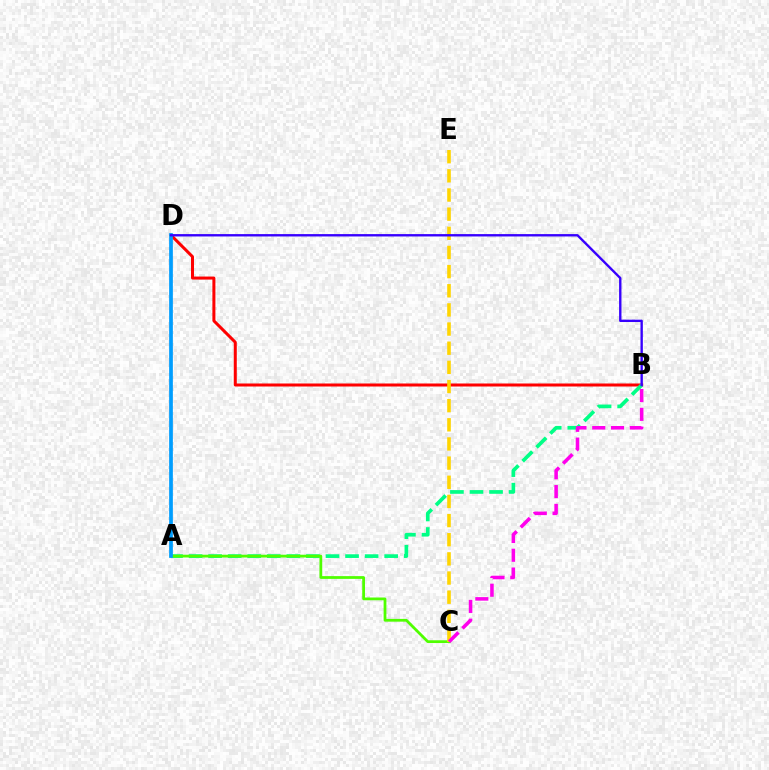{('B', 'D'): [{'color': '#ff0000', 'line_style': 'solid', 'thickness': 2.17}, {'color': '#3700ff', 'line_style': 'solid', 'thickness': 1.7}], ('A', 'B'): [{'color': '#00ff86', 'line_style': 'dashed', 'thickness': 2.66}], ('A', 'C'): [{'color': '#4fff00', 'line_style': 'solid', 'thickness': 1.99}], ('C', 'E'): [{'color': '#ffd500', 'line_style': 'dashed', 'thickness': 2.6}], ('A', 'D'): [{'color': '#009eff', 'line_style': 'solid', 'thickness': 2.68}], ('B', 'C'): [{'color': '#ff00ed', 'line_style': 'dashed', 'thickness': 2.55}]}